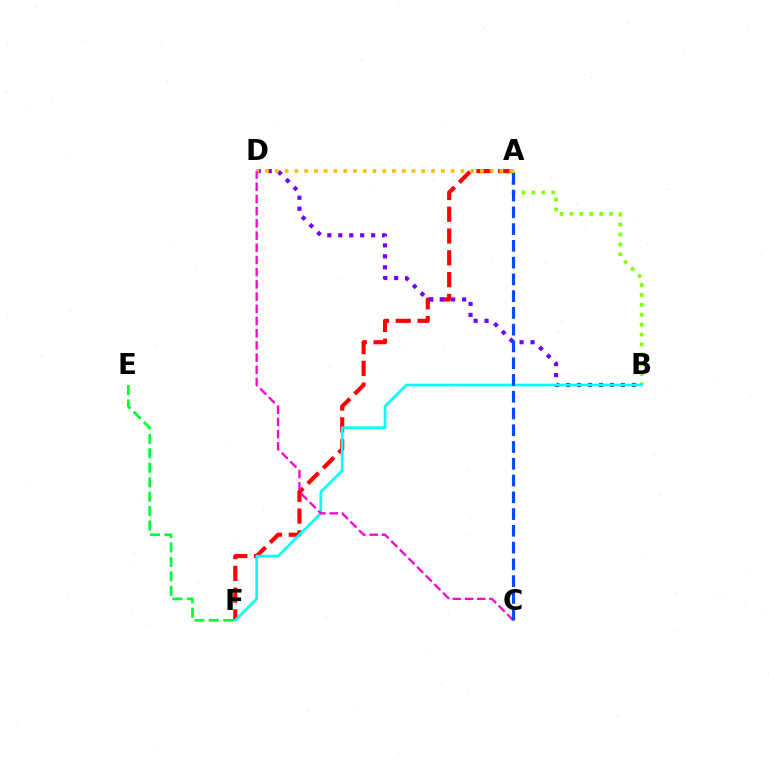{('A', 'F'): [{'color': '#ff0000', 'line_style': 'dashed', 'thickness': 2.96}], ('B', 'D'): [{'color': '#7200ff', 'line_style': 'dotted', 'thickness': 2.98}], ('A', 'B'): [{'color': '#84ff00', 'line_style': 'dotted', 'thickness': 2.69}], ('A', 'D'): [{'color': '#ffbd00', 'line_style': 'dotted', 'thickness': 2.65}], ('B', 'F'): [{'color': '#00fff6', 'line_style': 'solid', 'thickness': 1.92}], ('E', 'F'): [{'color': '#00ff39', 'line_style': 'dashed', 'thickness': 1.96}], ('C', 'D'): [{'color': '#ff00cf', 'line_style': 'dashed', 'thickness': 1.66}], ('A', 'C'): [{'color': '#004bff', 'line_style': 'dashed', 'thickness': 2.28}]}